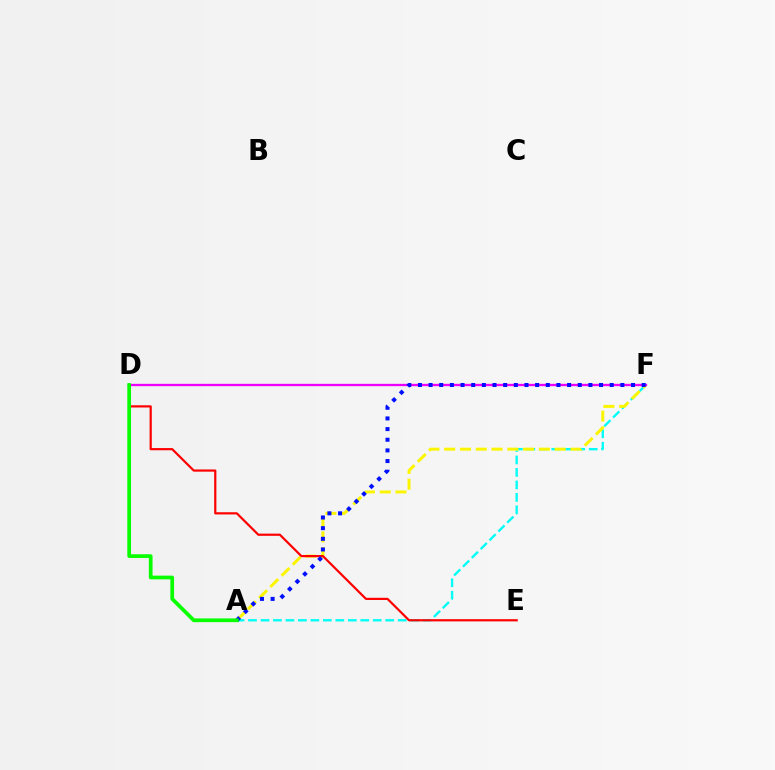{('A', 'F'): [{'color': '#00fff6', 'line_style': 'dashed', 'thickness': 1.69}, {'color': '#fcf500', 'line_style': 'dashed', 'thickness': 2.14}, {'color': '#0010ff', 'line_style': 'dotted', 'thickness': 2.89}], ('D', 'F'): [{'color': '#ee00ff', 'line_style': 'solid', 'thickness': 1.68}], ('D', 'E'): [{'color': '#ff0000', 'line_style': 'solid', 'thickness': 1.58}], ('A', 'D'): [{'color': '#08ff00', 'line_style': 'solid', 'thickness': 2.67}]}